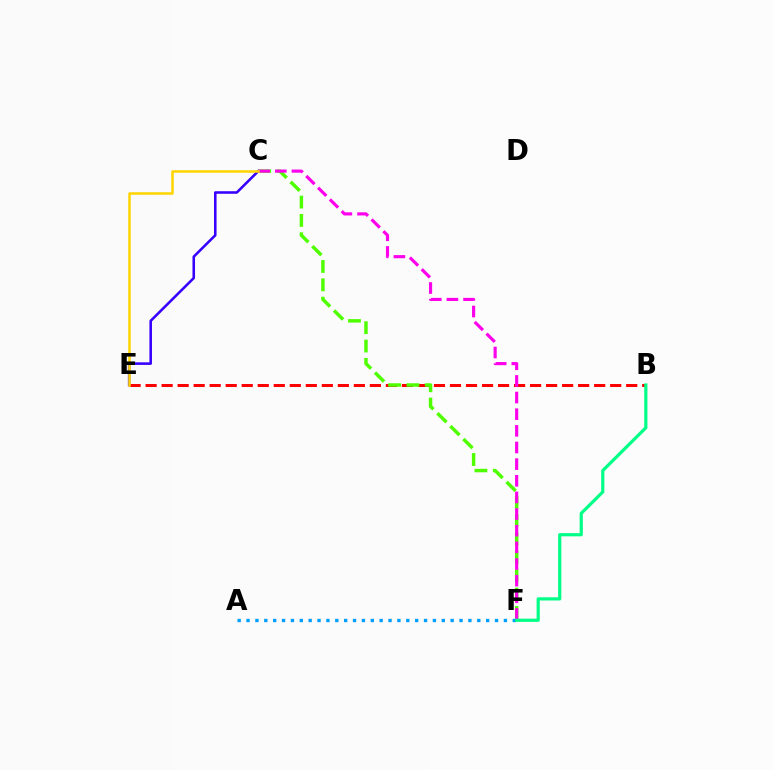{('B', 'E'): [{'color': '#ff0000', 'line_style': 'dashed', 'thickness': 2.18}], ('C', 'E'): [{'color': '#3700ff', 'line_style': 'solid', 'thickness': 1.85}, {'color': '#ffd500', 'line_style': 'solid', 'thickness': 1.82}], ('C', 'F'): [{'color': '#4fff00', 'line_style': 'dashed', 'thickness': 2.49}, {'color': '#ff00ed', 'line_style': 'dashed', 'thickness': 2.26}], ('A', 'F'): [{'color': '#009eff', 'line_style': 'dotted', 'thickness': 2.41}], ('B', 'F'): [{'color': '#00ff86', 'line_style': 'solid', 'thickness': 2.3}]}